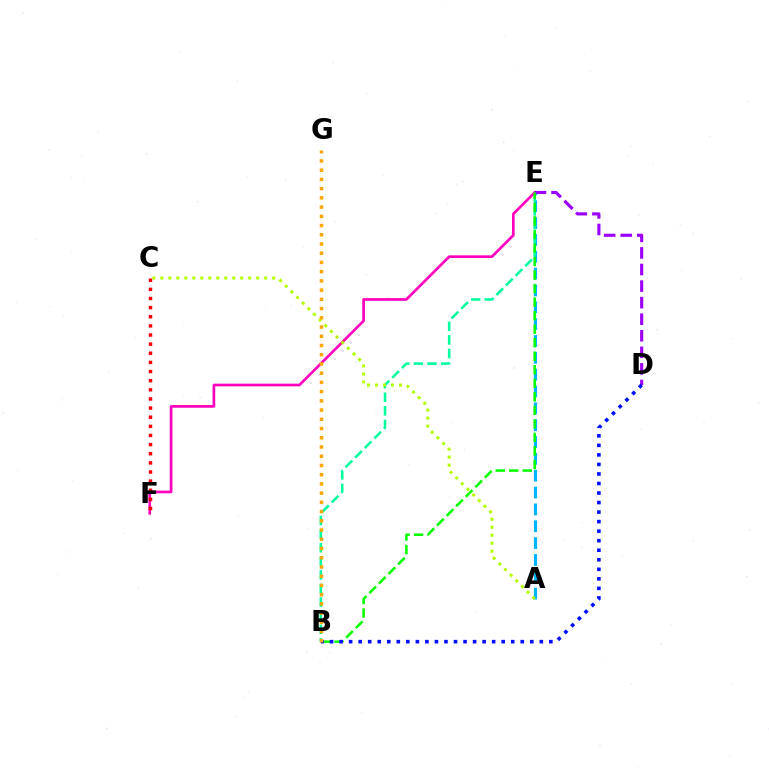{('A', 'E'): [{'color': '#00b5ff', 'line_style': 'dashed', 'thickness': 2.29}], ('B', 'E'): [{'color': '#00ff9d', 'line_style': 'dashed', 'thickness': 1.85}, {'color': '#08ff00', 'line_style': 'dashed', 'thickness': 1.84}], ('E', 'F'): [{'color': '#ff00bd', 'line_style': 'solid', 'thickness': 1.93}], ('D', 'E'): [{'color': '#9b00ff', 'line_style': 'dashed', 'thickness': 2.25}], ('A', 'C'): [{'color': '#b3ff00', 'line_style': 'dotted', 'thickness': 2.17}], ('B', 'D'): [{'color': '#0010ff', 'line_style': 'dotted', 'thickness': 2.59}], ('C', 'F'): [{'color': '#ff0000', 'line_style': 'dotted', 'thickness': 2.48}], ('B', 'G'): [{'color': '#ffa500', 'line_style': 'dotted', 'thickness': 2.51}]}